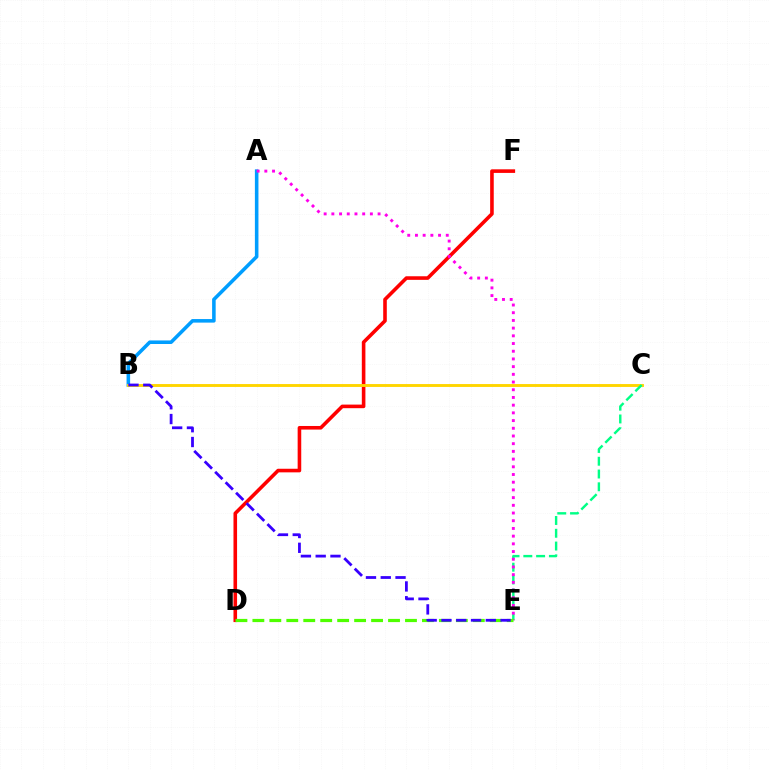{('A', 'B'): [{'color': '#009eff', 'line_style': 'solid', 'thickness': 2.56}], ('D', 'F'): [{'color': '#ff0000', 'line_style': 'solid', 'thickness': 2.59}], ('B', 'C'): [{'color': '#ffd500', 'line_style': 'solid', 'thickness': 2.09}], ('C', 'E'): [{'color': '#00ff86', 'line_style': 'dashed', 'thickness': 1.74}], ('A', 'E'): [{'color': '#ff00ed', 'line_style': 'dotted', 'thickness': 2.09}], ('D', 'E'): [{'color': '#4fff00', 'line_style': 'dashed', 'thickness': 2.3}], ('B', 'E'): [{'color': '#3700ff', 'line_style': 'dashed', 'thickness': 2.01}]}